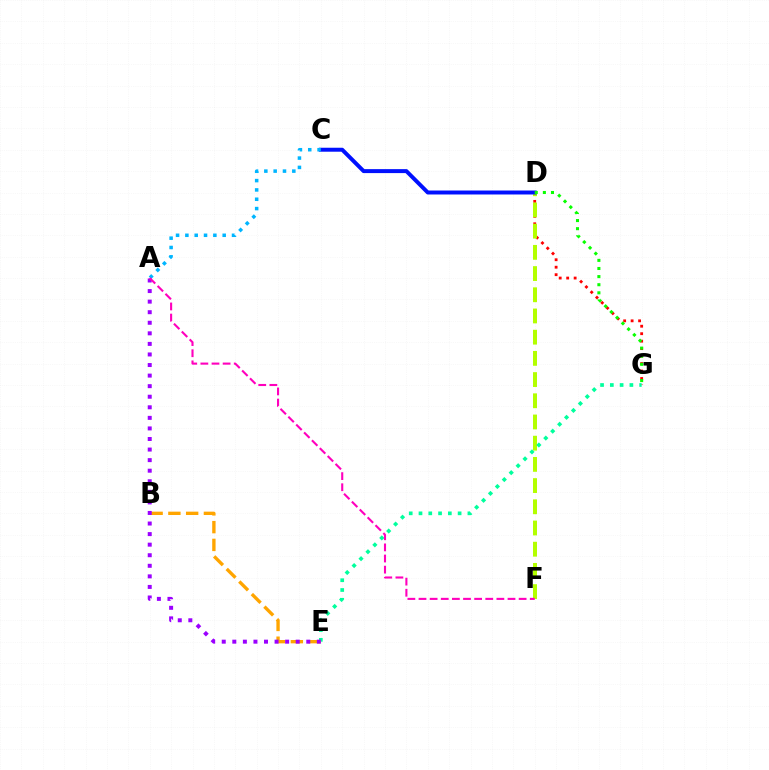{('D', 'G'): [{'color': '#ff0000', 'line_style': 'dotted', 'thickness': 2.03}, {'color': '#08ff00', 'line_style': 'dotted', 'thickness': 2.2}], ('D', 'F'): [{'color': '#b3ff00', 'line_style': 'dashed', 'thickness': 2.88}], ('E', 'G'): [{'color': '#00ff9d', 'line_style': 'dotted', 'thickness': 2.66}], ('B', 'E'): [{'color': '#ffa500', 'line_style': 'dashed', 'thickness': 2.41}], ('C', 'D'): [{'color': '#0010ff', 'line_style': 'solid', 'thickness': 2.86}], ('A', 'C'): [{'color': '#00b5ff', 'line_style': 'dotted', 'thickness': 2.53}], ('A', 'E'): [{'color': '#9b00ff', 'line_style': 'dotted', 'thickness': 2.87}], ('A', 'F'): [{'color': '#ff00bd', 'line_style': 'dashed', 'thickness': 1.51}]}